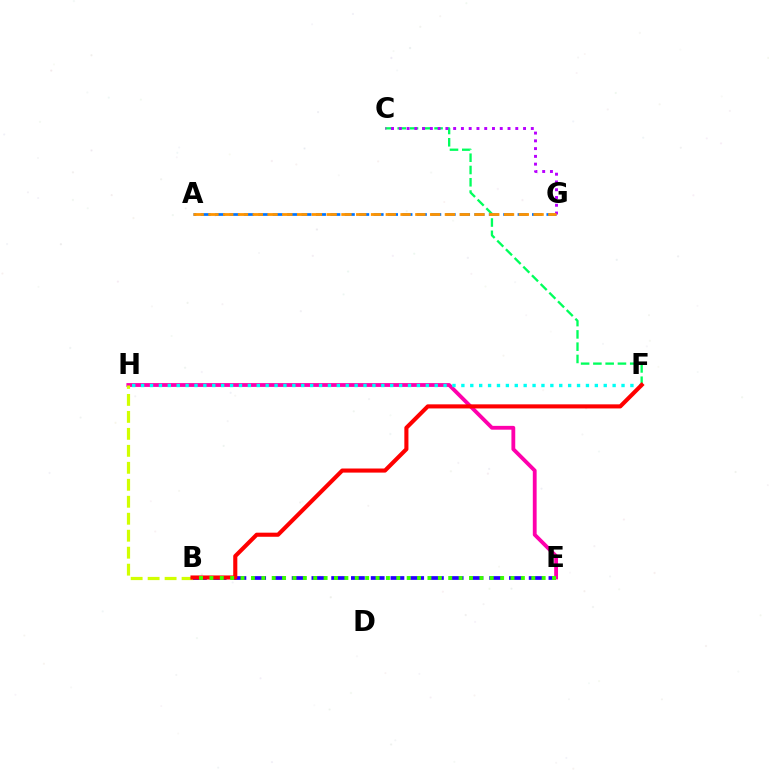{('E', 'H'): [{'color': '#ff00ac', 'line_style': 'solid', 'thickness': 2.75}], ('B', 'H'): [{'color': '#d1ff00', 'line_style': 'dashed', 'thickness': 2.31}], ('B', 'E'): [{'color': '#2500ff', 'line_style': 'dashed', 'thickness': 2.68}, {'color': '#3dff00', 'line_style': 'dotted', 'thickness': 2.82}], ('F', 'H'): [{'color': '#00fff6', 'line_style': 'dotted', 'thickness': 2.42}], ('C', 'F'): [{'color': '#00ff5c', 'line_style': 'dashed', 'thickness': 1.67}], ('B', 'F'): [{'color': '#ff0000', 'line_style': 'solid', 'thickness': 2.95}], ('A', 'G'): [{'color': '#0074ff', 'line_style': 'dashed', 'thickness': 1.96}, {'color': '#ff9400', 'line_style': 'dashed', 'thickness': 2.01}], ('C', 'G'): [{'color': '#b900ff', 'line_style': 'dotted', 'thickness': 2.11}]}